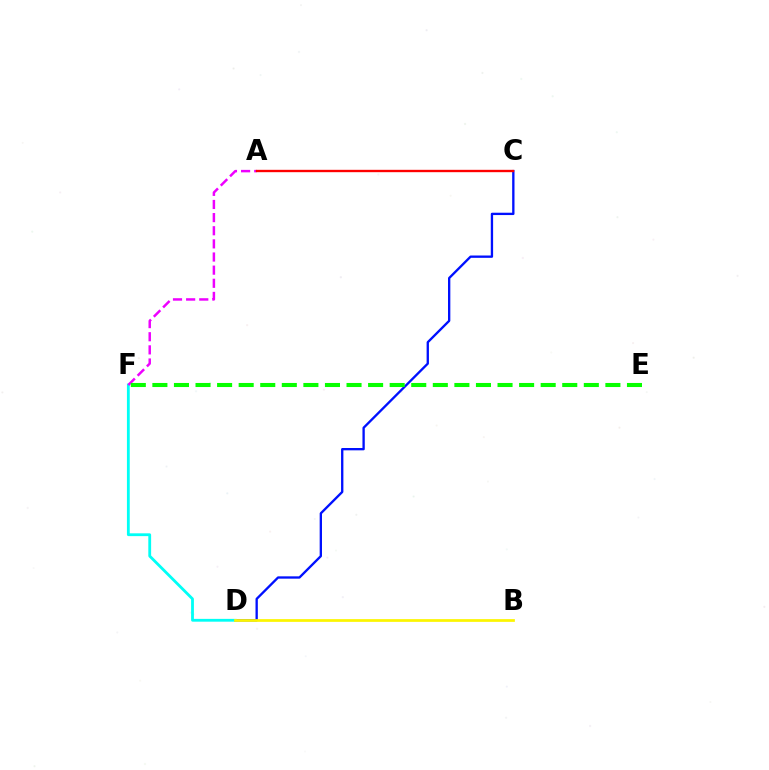{('C', 'D'): [{'color': '#0010ff', 'line_style': 'solid', 'thickness': 1.68}], ('D', 'F'): [{'color': '#00fff6', 'line_style': 'solid', 'thickness': 2.02}], ('B', 'D'): [{'color': '#fcf500', 'line_style': 'solid', 'thickness': 1.97}], ('A', 'F'): [{'color': '#ee00ff', 'line_style': 'dashed', 'thickness': 1.78}], ('A', 'C'): [{'color': '#ff0000', 'line_style': 'solid', 'thickness': 1.7}], ('E', 'F'): [{'color': '#08ff00', 'line_style': 'dashed', 'thickness': 2.93}]}